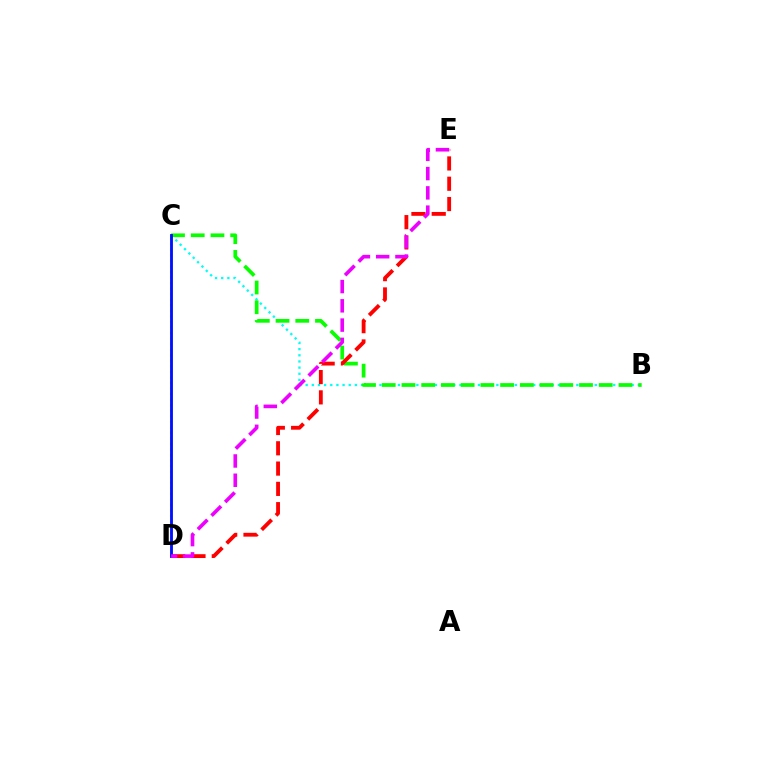{('B', 'C'): [{'color': '#00fff6', 'line_style': 'dotted', 'thickness': 1.67}, {'color': '#08ff00', 'line_style': 'dashed', 'thickness': 2.68}], ('C', 'D'): [{'color': '#fcf500', 'line_style': 'dotted', 'thickness': 1.51}, {'color': '#0010ff', 'line_style': 'solid', 'thickness': 2.05}], ('D', 'E'): [{'color': '#ff0000', 'line_style': 'dashed', 'thickness': 2.76}, {'color': '#ee00ff', 'line_style': 'dashed', 'thickness': 2.62}]}